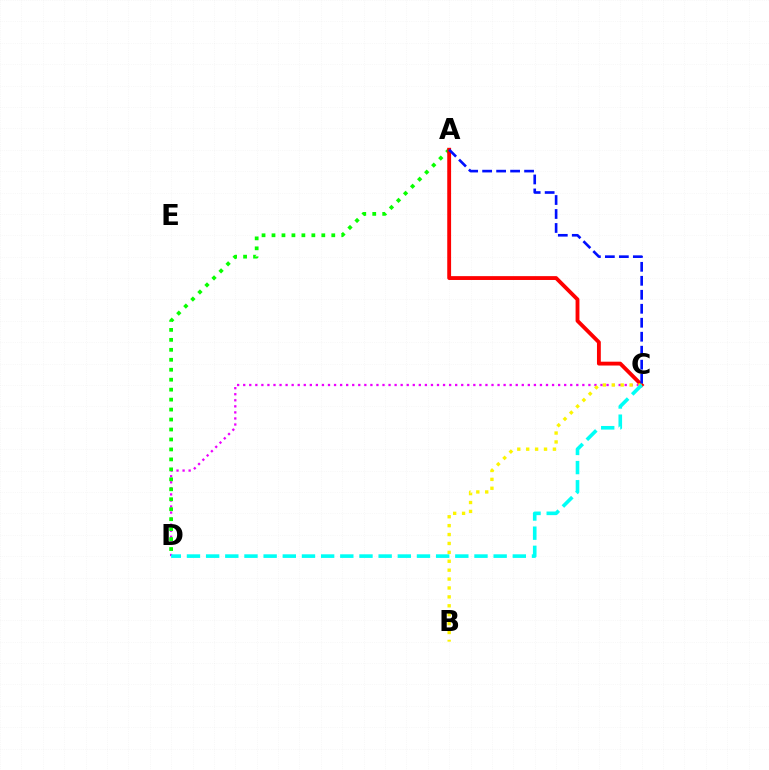{('C', 'D'): [{'color': '#ee00ff', 'line_style': 'dotted', 'thickness': 1.65}, {'color': '#00fff6', 'line_style': 'dashed', 'thickness': 2.6}], ('A', 'D'): [{'color': '#08ff00', 'line_style': 'dotted', 'thickness': 2.71}], ('A', 'C'): [{'color': '#ff0000', 'line_style': 'solid', 'thickness': 2.77}, {'color': '#0010ff', 'line_style': 'dashed', 'thickness': 1.9}], ('B', 'C'): [{'color': '#fcf500', 'line_style': 'dotted', 'thickness': 2.42}]}